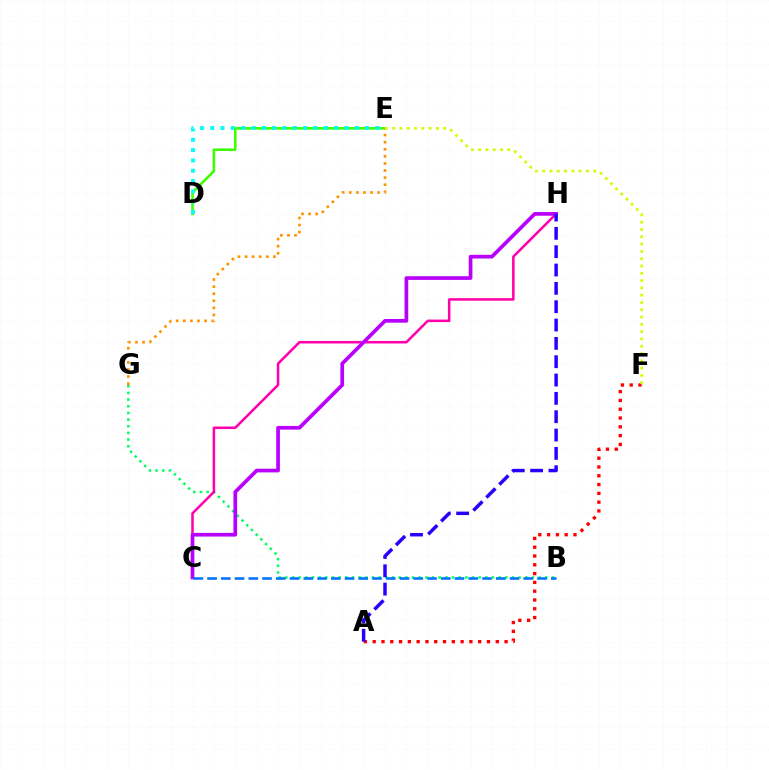{('B', 'G'): [{'color': '#00ff5c', 'line_style': 'dotted', 'thickness': 1.81}], ('D', 'E'): [{'color': '#3dff00', 'line_style': 'solid', 'thickness': 1.85}, {'color': '#00fff6', 'line_style': 'dotted', 'thickness': 2.81}], ('C', 'H'): [{'color': '#ff00ac', 'line_style': 'solid', 'thickness': 1.82}, {'color': '#b900ff', 'line_style': 'solid', 'thickness': 2.66}], ('A', 'F'): [{'color': '#ff0000', 'line_style': 'dotted', 'thickness': 2.39}], ('E', 'G'): [{'color': '#ff9400', 'line_style': 'dotted', 'thickness': 1.93}], ('A', 'H'): [{'color': '#2500ff', 'line_style': 'dashed', 'thickness': 2.49}], ('B', 'C'): [{'color': '#0074ff', 'line_style': 'dashed', 'thickness': 1.87}], ('E', 'F'): [{'color': '#d1ff00', 'line_style': 'dotted', 'thickness': 1.98}]}